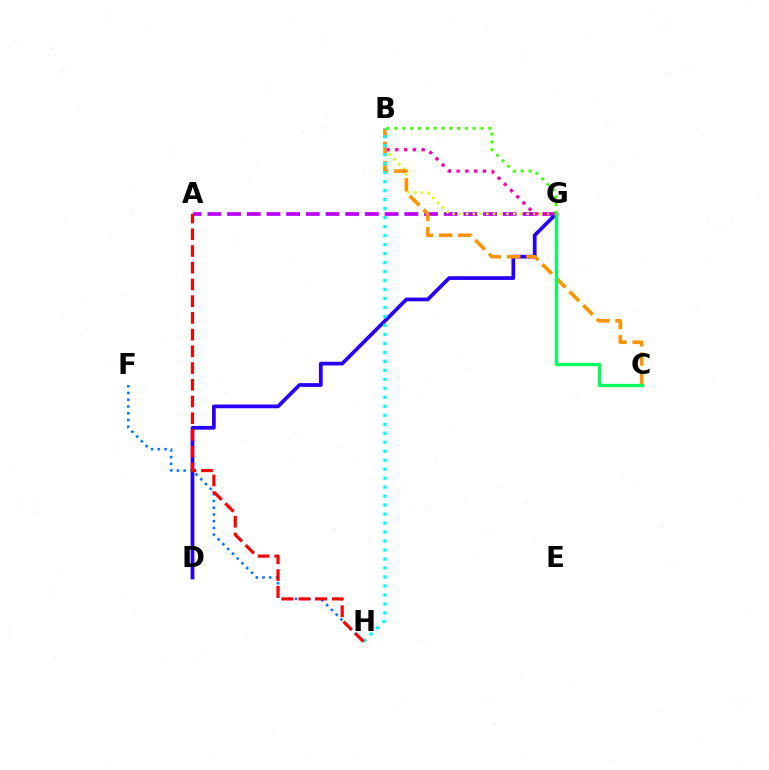{('A', 'G'): [{'color': '#b900ff', 'line_style': 'dashed', 'thickness': 2.68}], ('D', 'G'): [{'color': '#2500ff', 'line_style': 'solid', 'thickness': 2.69}], ('F', 'H'): [{'color': '#0074ff', 'line_style': 'dotted', 'thickness': 1.83}], ('B', 'G'): [{'color': '#d1ff00', 'line_style': 'dotted', 'thickness': 1.83}, {'color': '#ff00ac', 'line_style': 'dotted', 'thickness': 2.38}, {'color': '#3dff00', 'line_style': 'dotted', 'thickness': 2.13}], ('B', 'C'): [{'color': '#ff9400', 'line_style': 'dashed', 'thickness': 2.62}], ('B', 'H'): [{'color': '#00fff6', 'line_style': 'dotted', 'thickness': 2.44}], ('A', 'H'): [{'color': '#ff0000', 'line_style': 'dashed', 'thickness': 2.27}], ('C', 'G'): [{'color': '#00ff5c', 'line_style': 'solid', 'thickness': 2.37}]}